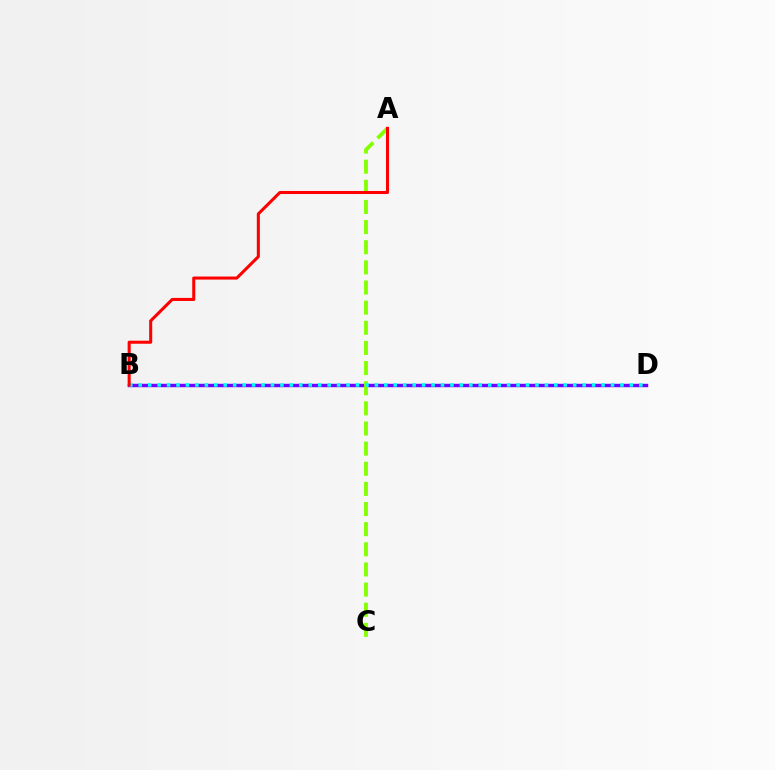{('B', 'D'): [{'color': '#7200ff', 'line_style': 'solid', 'thickness': 2.46}, {'color': '#00fff6', 'line_style': 'dotted', 'thickness': 2.57}], ('A', 'C'): [{'color': '#84ff00', 'line_style': 'dashed', 'thickness': 2.74}], ('A', 'B'): [{'color': '#ff0000', 'line_style': 'solid', 'thickness': 2.2}]}